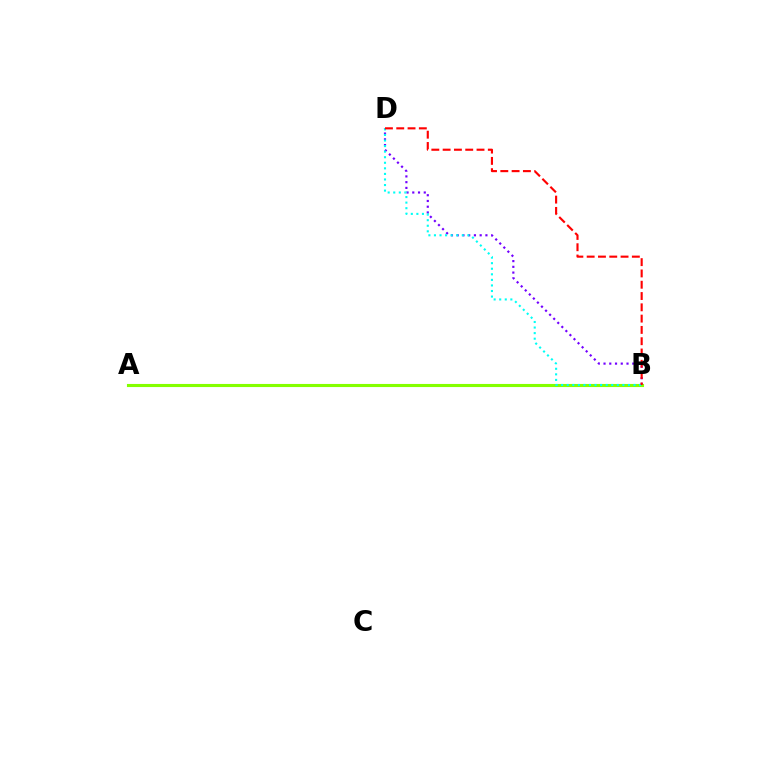{('B', 'D'): [{'color': '#7200ff', 'line_style': 'dotted', 'thickness': 1.56}, {'color': '#00fff6', 'line_style': 'dotted', 'thickness': 1.51}, {'color': '#ff0000', 'line_style': 'dashed', 'thickness': 1.53}], ('A', 'B'): [{'color': '#84ff00', 'line_style': 'solid', 'thickness': 2.23}]}